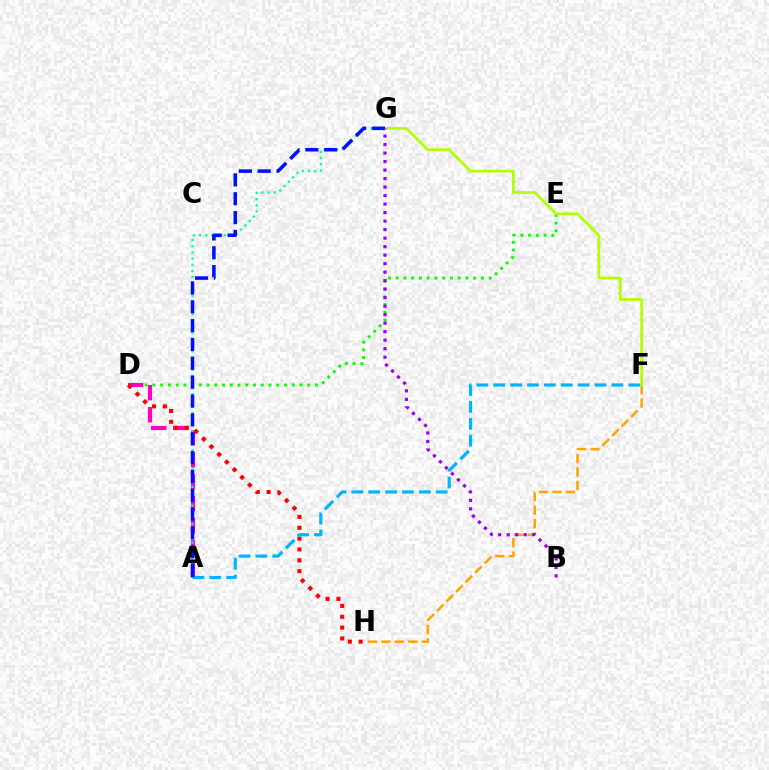{('D', 'E'): [{'color': '#08ff00', 'line_style': 'dotted', 'thickness': 2.1}], ('F', 'H'): [{'color': '#ffa500', 'line_style': 'dashed', 'thickness': 1.83}], ('F', 'G'): [{'color': '#b3ff00', 'line_style': 'solid', 'thickness': 1.99}], ('A', 'D'): [{'color': '#ff00bd', 'line_style': 'dashed', 'thickness': 2.99}], ('D', 'H'): [{'color': '#ff0000', 'line_style': 'dotted', 'thickness': 2.94}], ('A', 'F'): [{'color': '#00b5ff', 'line_style': 'dashed', 'thickness': 2.29}], ('A', 'G'): [{'color': '#00ff9d', 'line_style': 'dotted', 'thickness': 1.68}, {'color': '#0010ff', 'line_style': 'dashed', 'thickness': 2.56}], ('B', 'G'): [{'color': '#9b00ff', 'line_style': 'dotted', 'thickness': 2.31}]}